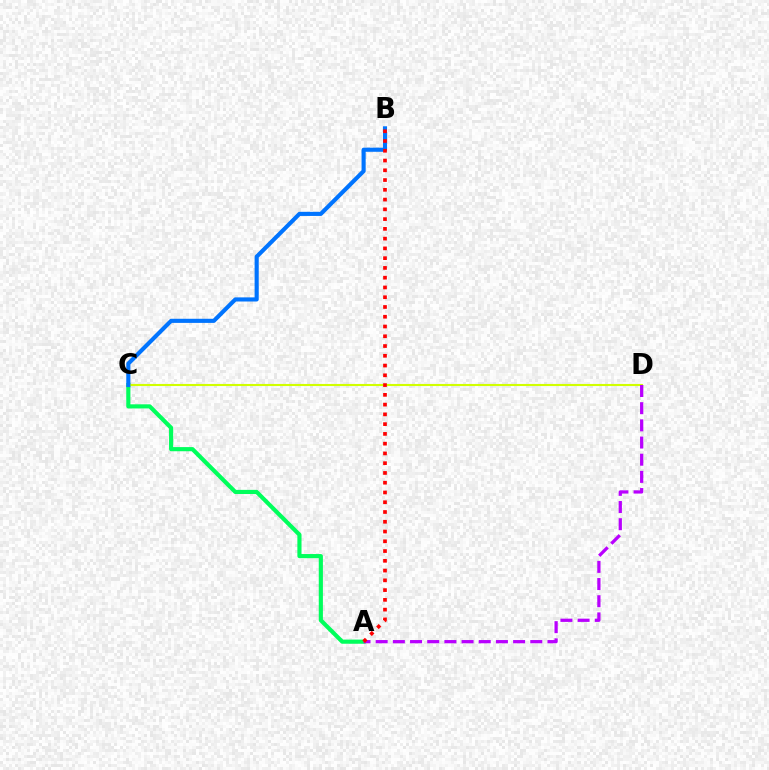{('A', 'C'): [{'color': '#00ff5c', 'line_style': 'solid', 'thickness': 2.99}], ('C', 'D'): [{'color': '#d1ff00', 'line_style': 'solid', 'thickness': 1.51}], ('B', 'C'): [{'color': '#0074ff', 'line_style': 'solid', 'thickness': 2.97}], ('A', 'D'): [{'color': '#b900ff', 'line_style': 'dashed', 'thickness': 2.33}], ('A', 'B'): [{'color': '#ff0000', 'line_style': 'dotted', 'thickness': 2.65}]}